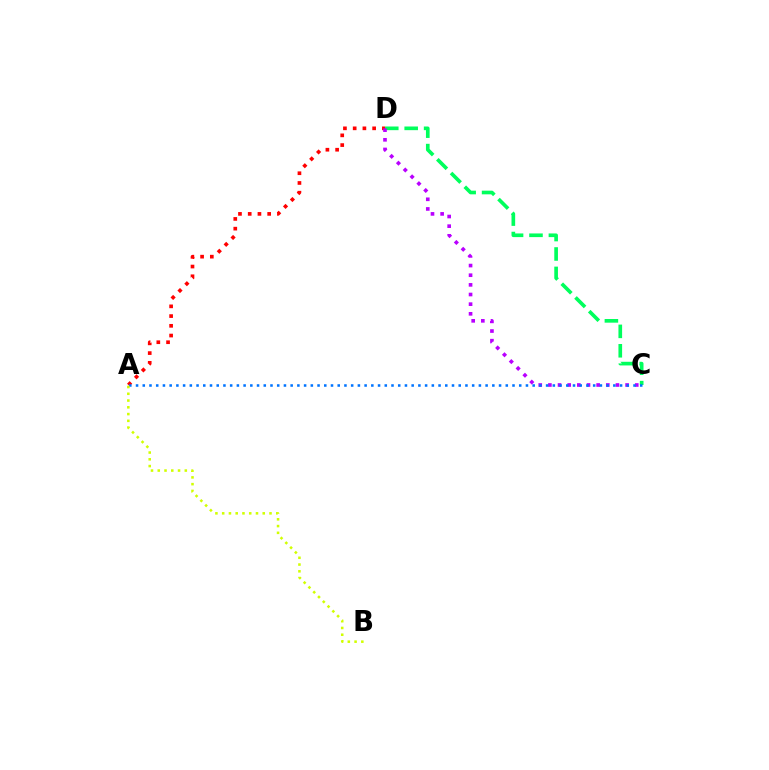{('C', 'D'): [{'color': '#00ff5c', 'line_style': 'dashed', 'thickness': 2.64}, {'color': '#b900ff', 'line_style': 'dotted', 'thickness': 2.62}], ('A', 'D'): [{'color': '#ff0000', 'line_style': 'dotted', 'thickness': 2.64}], ('A', 'C'): [{'color': '#0074ff', 'line_style': 'dotted', 'thickness': 1.83}], ('A', 'B'): [{'color': '#d1ff00', 'line_style': 'dotted', 'thickness': 1.84}]}